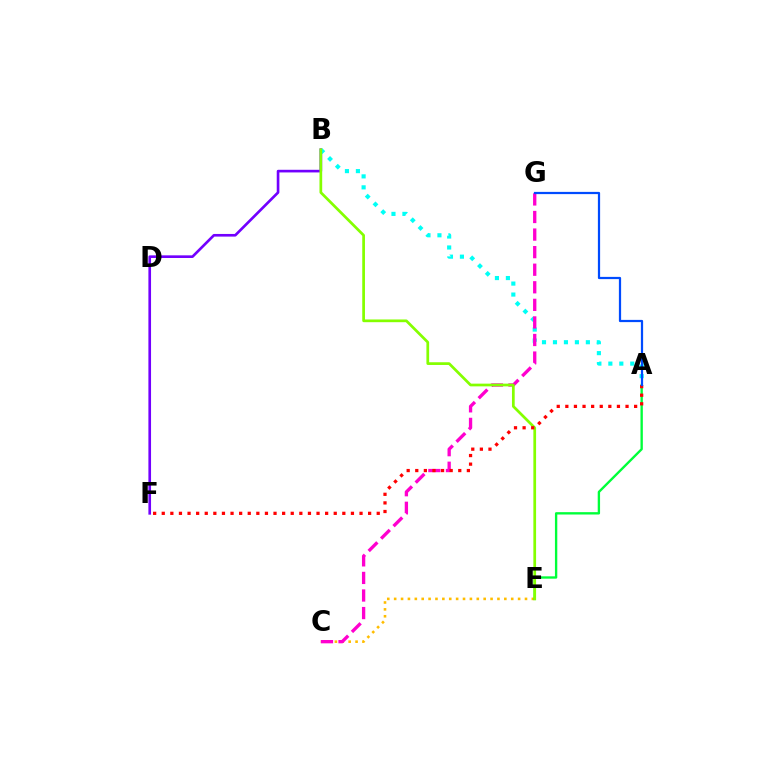{('C', 'E'): [{'color': '#ffbd00', 'line_style': 'dotted', 'thickness': 1.87}], ('B', 'F'): [{'color': '#7200ff', 'line_style': 'solid', 'thickness': 1.91}], ('A', 'B'): [{'color': '#00fff6', 'line_style': 'dotted', 'thickness': 2.98}], ('C', 'G'): [{'color': '#ff00cf', 'line_style': 'dashed', 'thickness': 2.39}], ('A', 'E'): [{'color': '#00ff39', 'line_style': 'solid', 'thickness': 1.7}], ('B', 'E'): [{'color': '#84ff00', 'line_style': 'solid', 'thickness': 1.96}], ('A', 'F'): [{'color': '#ff0000', 'line_style': 'dotted', 'thickness': 2.34}], ('A', 'G'): [{'color': '#004bff', 'line_style': 'solid', 'thickness': 1.6}]}